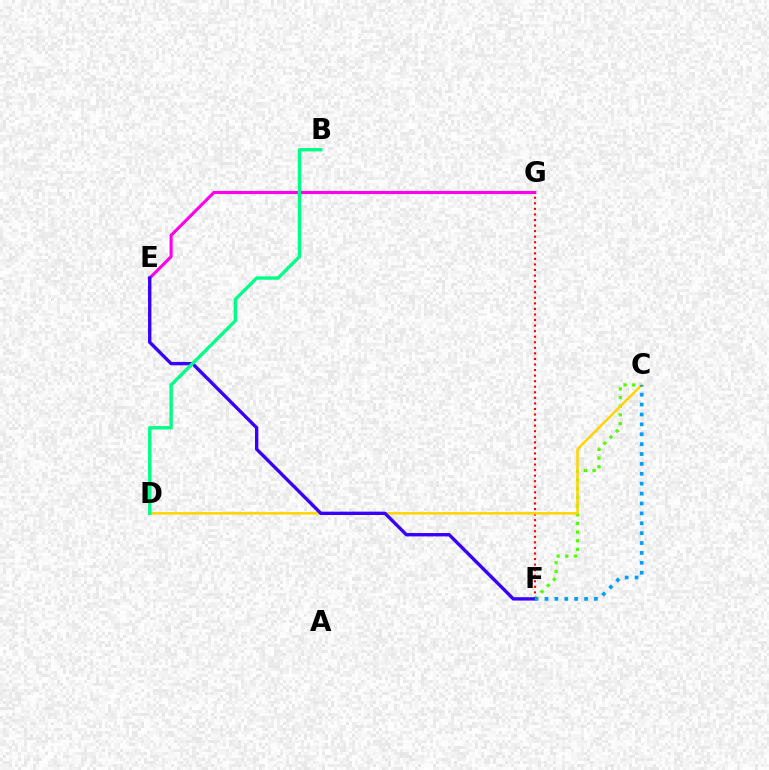{('C', 'F'): [{'color': '#4fff00', 'line_style': 'dotted', 'thickness': 2.36}, {'color': '#009eff', 'line_style': 'dotted', 'thickness': 2.69}], ('E', 'G'): [{'color': '#ff00ed', 'line_style': 'solid', 'thickness': 2.24}], ('F', 'G'): [{'color': '#ff0000', 'line_style': 'dotted', 'thickness': 1.51}], ('C', 'D'): [{'color': '#ffd500', 'line_style': 'solid', 'thickness': 1.8}], ('E', 'F'): [{'color': '#3700ff', 'line_style': 'solid', 'thickness': 2.42}], ('B', 'D'): [{'color': '#00ff86', 'line_style': 'solid', 'thickness': 2.41}]}